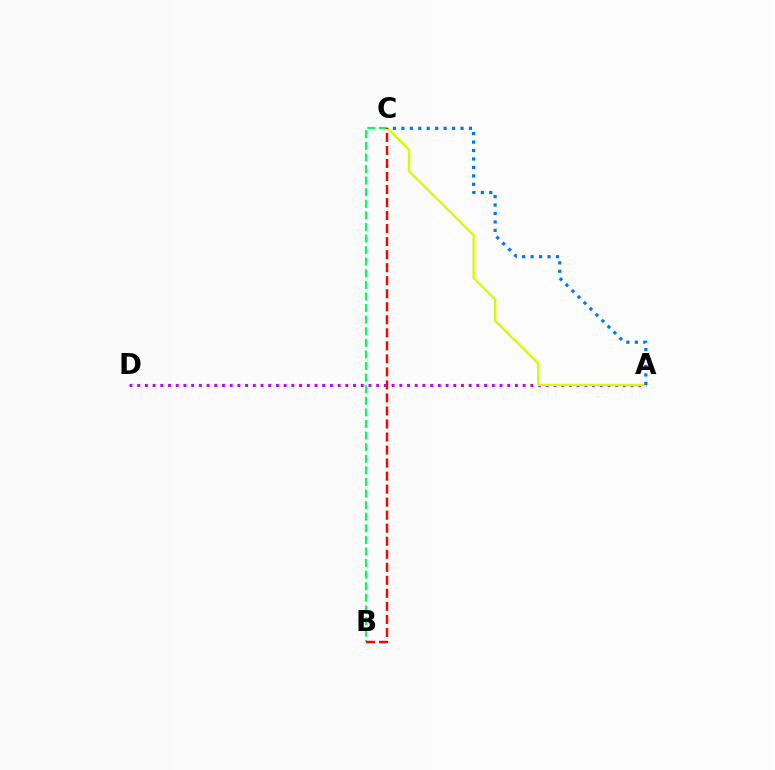{('B', 'C'): [{'color': '#00ff5c', 'line_style': 'dashed', 'thickness': 1.57}, {'color': '#ff0000', 'line_style': 'dashed', 'thickness': 1.77}], ('A', 'D'): [{'color': '#b900ff', 'line_style': 'dotted', 'thickness': 2.09}], ('A', 'C'): [{'color': '#d1ff00', 'line_style': 'solid', 'thickness': 1.69}, {'color': '#0074ff', 'line_style': 'dotted', 'thickness': 2.3}]}